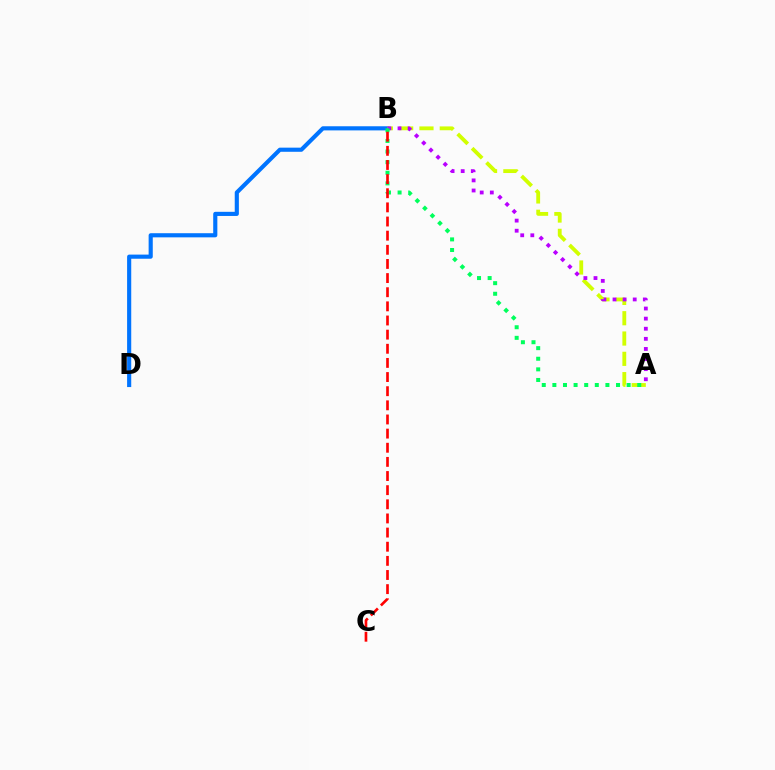{('B', 'D'): [{'color': '#0074ff', 'line_style': 'solid', 'thickness': 2.98}], ('A', 'B'): [{'color': '#d1ff00', 'line_style': 'dashed', 'thickness': 2.76}, {'color': '#b900ff', 'line_style': 'dotted', 'thickness': 2.74}, {'color': '#00ff5c', 'line_style': 'dotted', 'thickness': 2.88}], ('B', 'C'): [{'color': '#ff0000', 'line_style': 'dashed', 'thickness': 1.92}]}